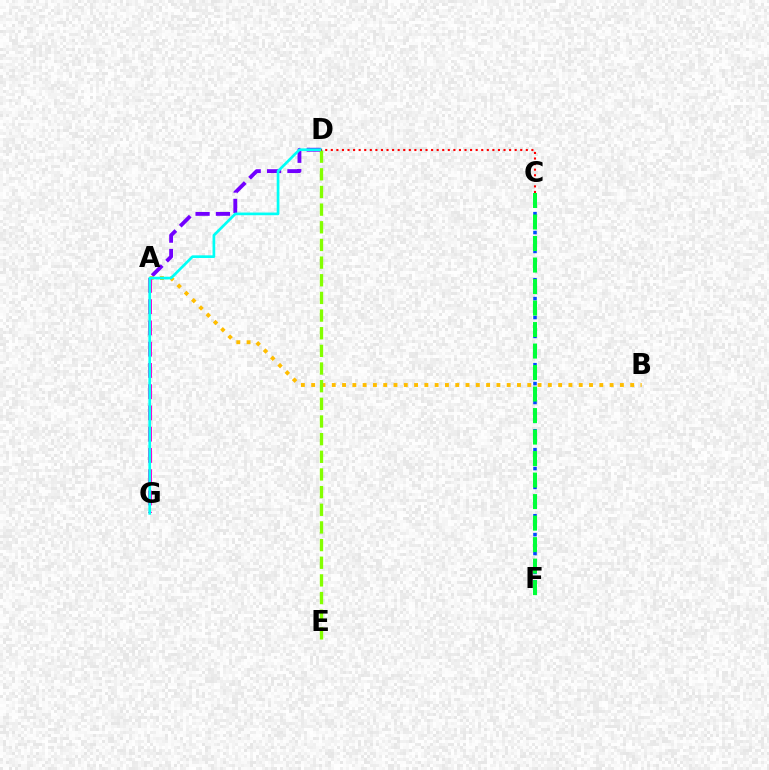{('A', 'D'): [{'color': '#7200ff', 'line_style': 'dashed', 'thickness': 2.76}], ('A', 'B'): [{'color': '#ffbd00', 'line_style': 'dotted', 'thickness': 2.8}], ('A', 'G'): [{'color': '#ff00cf', 'line_style': 'dashed', 'thickness': 2.89}], ('D', 'E'): [{'color': '#84ff00', 'line_style': 'dashed', 'thickness': 2.4}], ('D', 'G'): [{'color': '#00fff6', 'line_style': 'solid', 'thickness': 1.94}], ('C', 'D'): [{'color': '#ff0000', 'line_style': 'dotted', 'thickness': 1.51}], ('C', 'F'): [{'color': '#004bff', 'line_style': 'dotted', 'thickness': 2.56}, {'color': '#00ff39', 'line_style': 'dashed', 'thickness': 2.92}]}